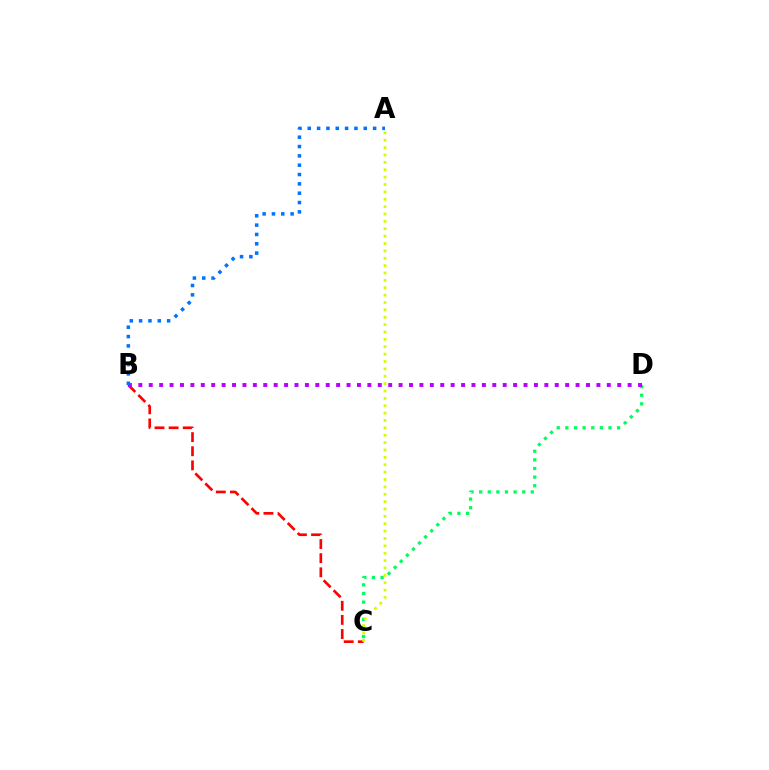{('C', 'D'): [{'color': '#00ff5c', 'line_style': 'dotted', 'thickness': 2.34}], ('B', 'C'): [{'color': '#ff0000', 'line_style': 'dashed', 'thickness': 1.92}], ('A', 'C'): [{'color': '#d1ff00', 'line_style': 'dotted', 'thickness': 2.0}], ('B', 'D'): [{'color': '#b900ff', 'line_style': 'dotted', 'thickness': 2.83}], ('A', 'B'): [{'color': '#0074ff', 'line_style': 'dotted', 'thickness': 2.54}]}